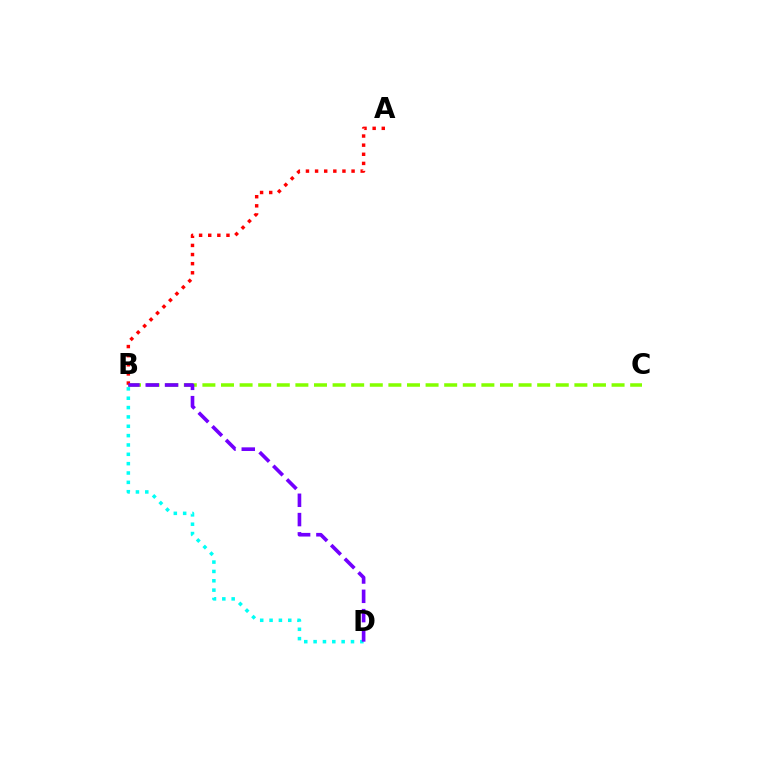{('B', 'C'): [{'color': '#84ff00', 'line_style': 'dashed', 'thickness': 2.53}], ('B', 'D'): [{'color': '#00fff6', 'line_style': 'dotted', 'thickness': 2.54}, {'color': '#7200ff', 'line_style': 'dashed', 'thickness': 2.62}], ('A', 'B'): [{'color': '#ff0000', 'line_style': 'dotted', 'thickness': 2.48}]}